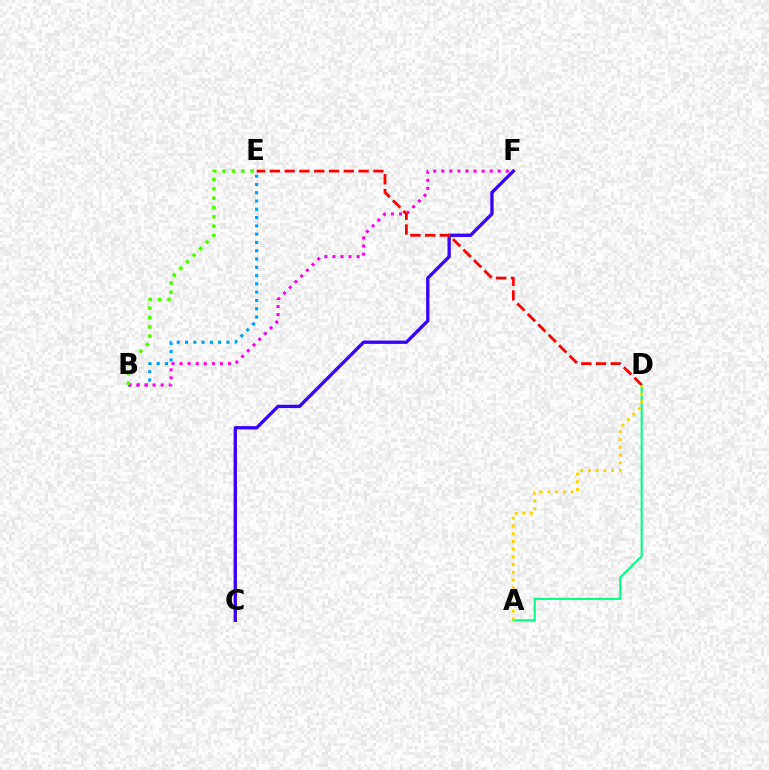{('B', 'E'): [{'color': '#009eff', 'line_style': 'dotted', 'thickness': 2.25}, {'color': '#4fff00', 'line_style': 'dotted', 'thickness': 2.53}], ('C', 'F'): [{'color': '#3700ff', 'line_style': 'solid', 'thickness': 2.39}], ('B', 'F'): [{'color': '#ff00ed', 'line_style': 'dotted', 'thickness': 2.19}], ('A', 'D'): [{'color': '#00ff86', 'line_style': 'solid', 'thickness': 1.51}, {'color': '#ffd500', 'line_style': 'dotted', 'thickness': 2.1}], ('D', 'E'): [{'color': '#ff0000', 'line_style': 'dashed', 'thickness': 2.01}]}